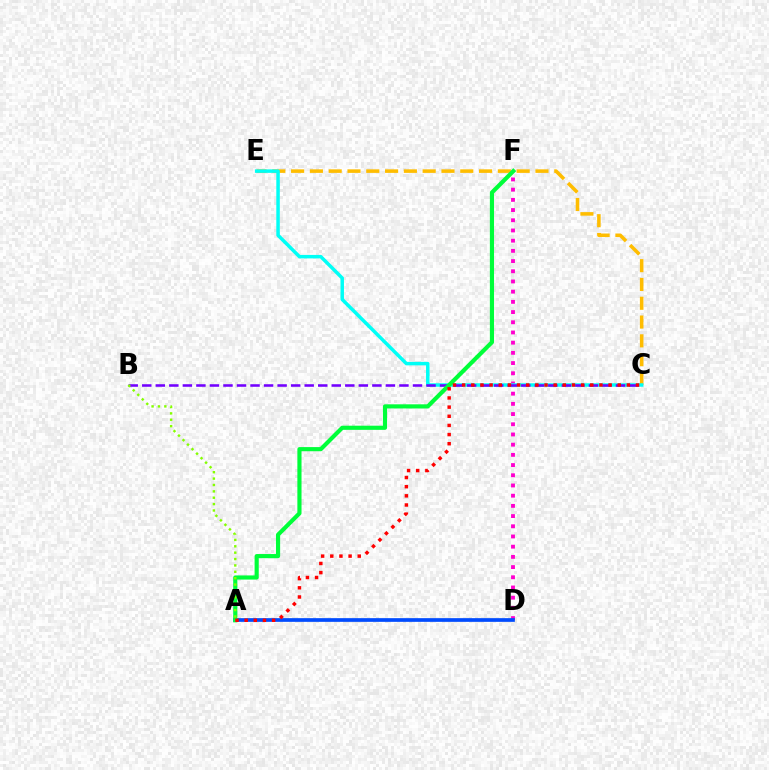{('C', 'E'): [{'color': '#ffbd00', 'line_style': 'dashed', 'thickness': 2.55}, {'color': '#00fff6', 'line_style': 'solid', 'thickness': 2.51}], ('D', 'F'): [{'color': '#ff00cf', 'line_style': 'dotted', 'thickness': 2.77}], ('A', 'D'): [{'color': '#004bff', 'line_style': 'solid', 'thickness': 2.66}], ('B', 'C'): [{'color': '#7200ff', 'line_style': 'dashed', 'thickness': 1.84}], ('A', 'F'): [{'color': '#00ff39', 'line_style': 'solid', 'thickness': 2.99}], ('A', 'C'): [{'color': '#ff0000', 'line_style': 'dotted', 'thickness': 2.49}], ('A', 'B'): [{'color': '#84ff00', 'line_style': 'dotted', 'thickness': 1.73}]}